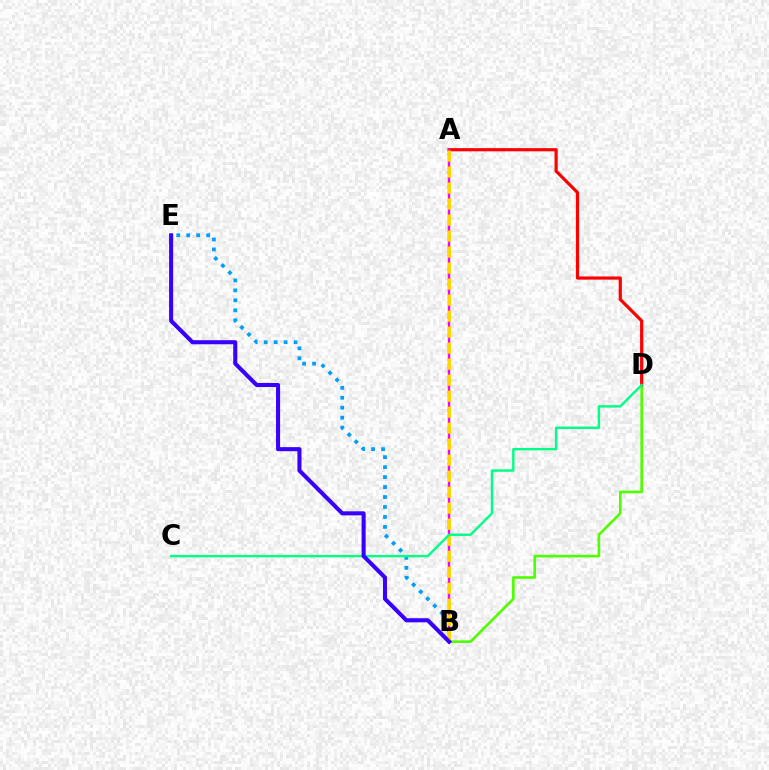{('B', 'D'): [{'color': '#4fff00', 'line_style': 'solid', 'thickness': 1.9}], ('B', 'E'): [{'color': '#009eff', 'line_style': 'dotted', 'thickness': 2.71}, {'color': '#3700ff', 'line_style': 'solid', 'thickness': 2.93}], ('A', 'D'): [{'color': '#ff0000', 'line_style': 'solid', 'thickness': 2.29}], ('A', 'B'): [{'color': '#ff00ed', 'line_style': 'solid', 'thickness': 1.75}, {'color': '#ffd500', 'line_style': 'dashed', 'thickness': 2.17}], ('C', 'D'): [{'color': '#00ff86', 'line_style': 'solid', 'thickness': 1.73}]}